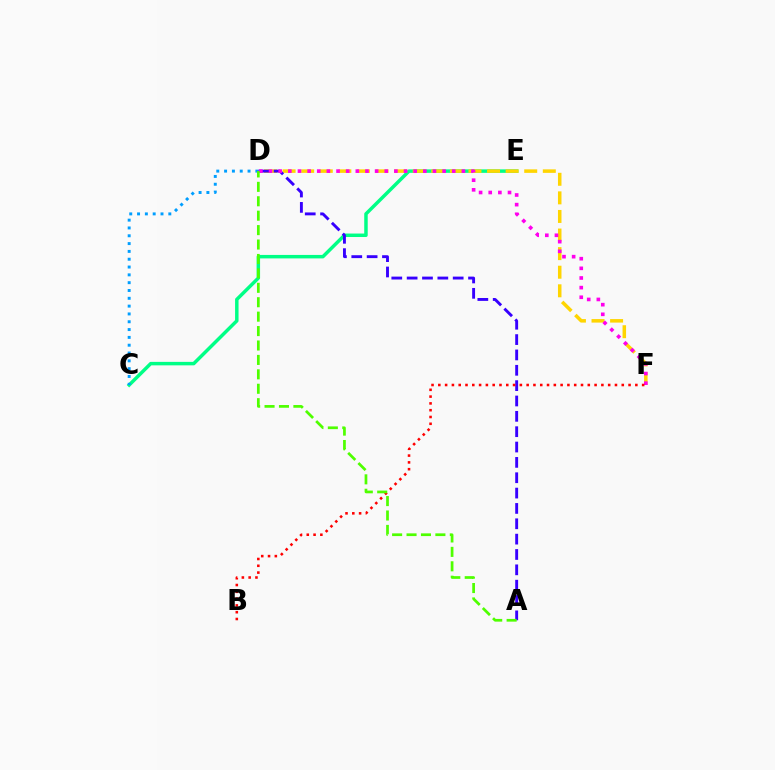{('C', 'E'): [{'color': '#00ff86', 'line_style': 'solid', 'thickness': 2.5}], ('D', 'F'): [{'color': '#ffd500', 'line_style': 'dashed', 'thickness': 2.52}, {'color': '#ff00ed', 'line_style': 'dotted', 'thickness': 2.62}], ('A', 'D'): [{'color': '#3700ff', 'line_style': 'dashed', 'thickness': 2.09}, {'color': '#4fff00', 'line_style': 'dashed', 'thickness': 1.96}], ('C', 'D'): [{'color': '#009eff', 'line_style': 'dotted', 'thickness': 2.12}], ('B', 'F'): [{'color': '#ff0000', 'line_style': 'dotted', 'thickness': 1.85}]}